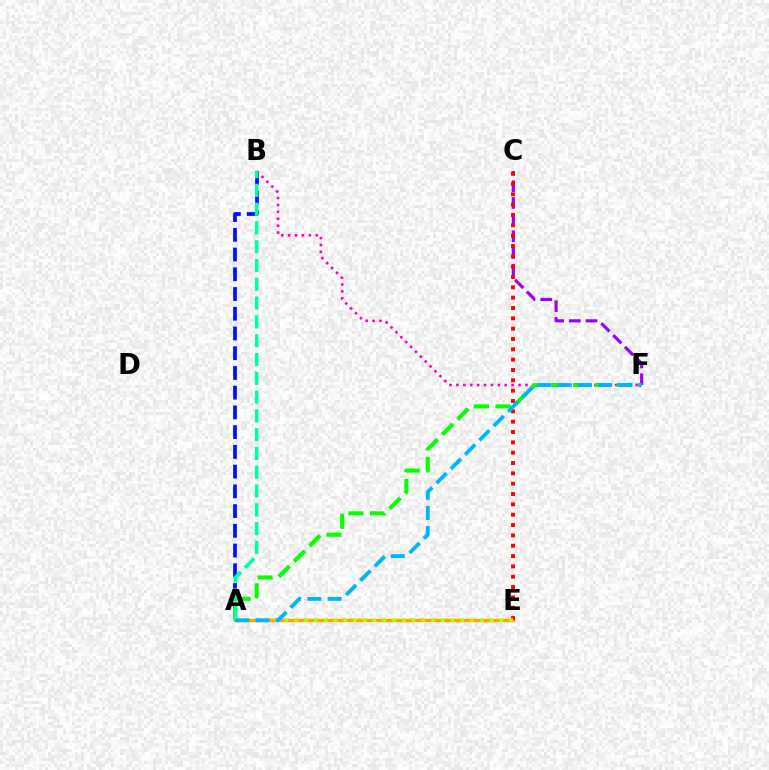{('A', 'E'): [{'color': '#ffa500', 'line_style': 'solid', 'thickness': 2.43}, {'color': '#b3ff00', 'line_style': 'dotted', 'thickness': 2.65}], ('A', 'B'): [{'color': '#0010ff', 'line_style': 'dashed', 'thickness': 2.68}, {'color': '#00ff9d', 'line_style': 'dashed', 'thickness': 2.55}], ('C', 'F'): [{'color': '#9b00ff', 'line_style': 'dashed', 'thickness': 2.27}], ('B', 'F'): [{'color': '#ff00bd', 'line_style': 'dotted', 'thickness': 1.88}], ('A', 'F'): [{'color': '#08ff00', 'line_style': 'dashed', 'thickness': 2.94}, {'color': '#00b5ff', 'line_style': 'dashed', 'thickness': 2.75}], ('C', 'E'): [{'color': '#ff0000', 'line_style': 'dotted', 'thickness': 2.81}]}